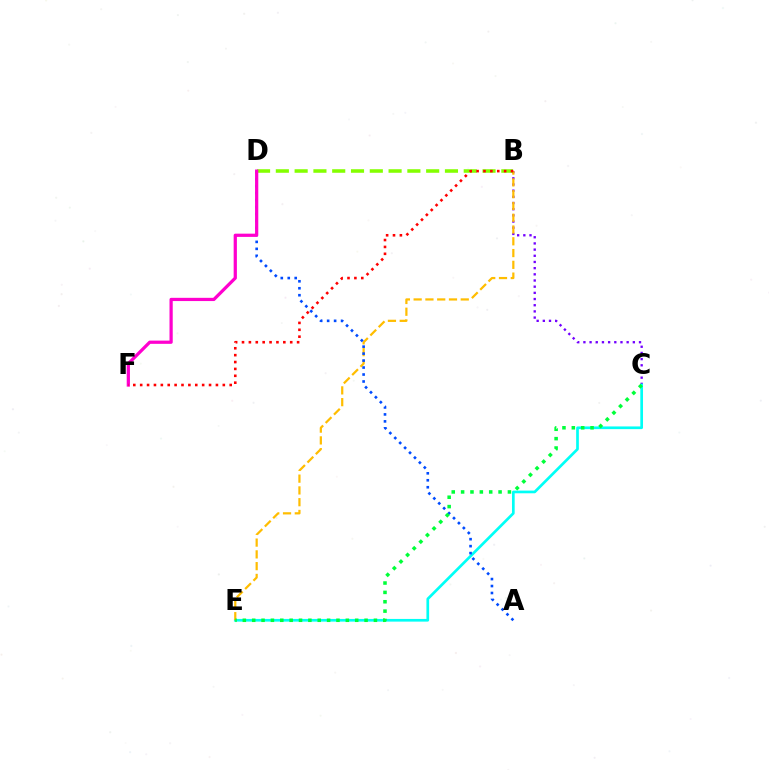{('B', 'C'): [{'color': '#7200ff', 'line_style': 'dotted', 'thickness': 1.68}], ('C', 'E'): [{'color': '#00fff6', 'line_style': 'solid', 'thickness': 1.93}, {'color': '#00ff39', 'line_style': 'dotted', 'thickness': 2.54}], ('B', 'E'): [{'color': '#ffbd00', 'line_style': 'dashed', 'thickness': 1.6}], ('A', 'D'): [{'color': '#004bff', 'line_style': 'dotted', 'thickness': 1.89}], ('B', 'D'): [{'color': '#84ff00', 'line_style': 'dashed', 'thickness': 2.55}], ('D', 'F'): [{'color': '#ff00cf', 'line_style': 'solid', 'thickness': 2.33}], ('B', 'F'): [{'color': '#ff0000', 'line_style': 'dotted', 'thickness': 1.87}]}